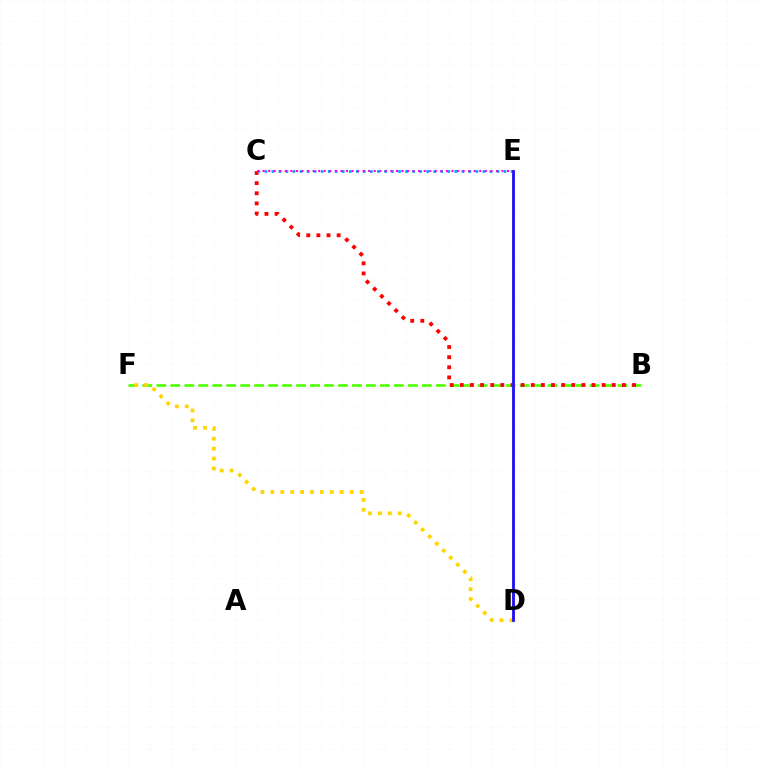{('B', 'F'): [{'color': '#4fff00', 'line_style': 'dashed', 'thickness': 1.9}], ('B', 'C'): [{'color': '#ff0000', 'line_style': 'dotted', 'thickness': 2.75}], ('C', 'E'): [{'color': '#009eff', 'line_style': 'dotted', 'thickness': 1.91}, {'color': '#ff00ed', 'line_style': 'dotted', 'thickness': 1.51}], ('D', 'F'): [{'color': '#ffd500', 'line_style': 'dotted', 'thickness': 2.69}], ('D', 'E'): [{'color': '#00ff86', 'line_style': 'solid', 'thickness': 2.02}, {'color': '#3700ff', 'line_style': 'solid', 'thickness': 1.95}]}